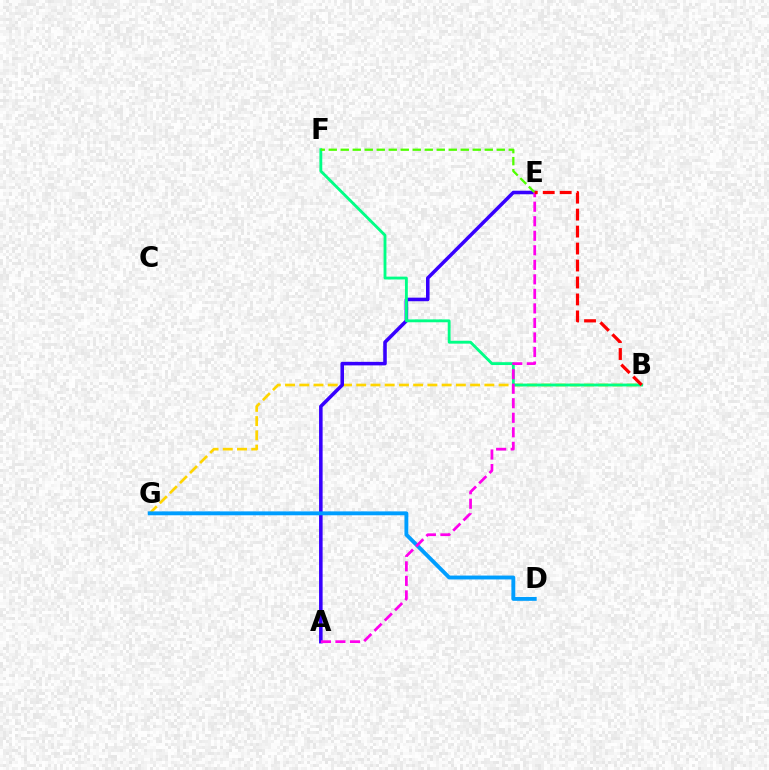{('B', 'G'): [{'color': '#ffd500', 'line_style': 'dashed', 'thickness': 1.93}], ('A', 'E'): [{'color': '#3700ff', 'line_style': 'solid', 'thickness': 2.56}, {'color': '#ff00ed', 'line_style': 'dashed', 'thickness': 1.97}], ('B', 'F'): [{'color': '#00ff86', 'line_style': 'solid', 'thickness': 2.05}], ('D', 'G'): [{'color': '#009eff', 'line_style': 'solid', 'thickness': 2.8}], ('E', 'F'): [{'color': '#4fff00', 'line_style': 'dashed', 'thickness': 1.63}], ('B', 'E'): [{'color': '#ff0000', 'line_style': 'dashed', 'thickness': 2.3}]}